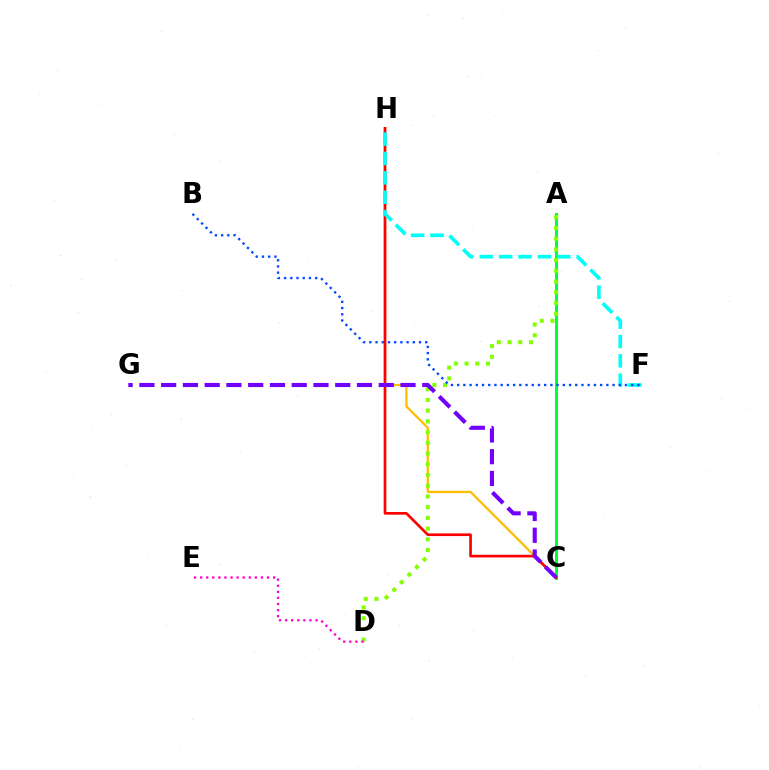{('C', 'H'): [{'color': '#ffbd00', 'line_style': 'solid', 'thickness': 1.62}, {'color': '#ff0000', 'line_style': 'solid', 'thickness': 1.93}], ('A', 'C'): [{'color': '#00ff39', 'line_style': 'solid', 'thickness': 2.19}], ('A', 'D'): [{'color': '#84ff00', 'line_style': 'dotted', 'thickness': 2.91}], ('F', 'H'): [{'color': '#00fff6', 'line_style': 'dashed', 'thickness': 2.63}], ('C', 'G'): [{'color': '#7200ff', 'line_style': 'dashed', 'thickness': 2.96}], ('D', 'E'): [{'color': '#ff00cf', 'line_style': 'dotted', 'thickness': 1.65}], ('B', 'F'): [{'color': '#004bff', 'line_style': 'dotted', 'thickness': 1.69}]}